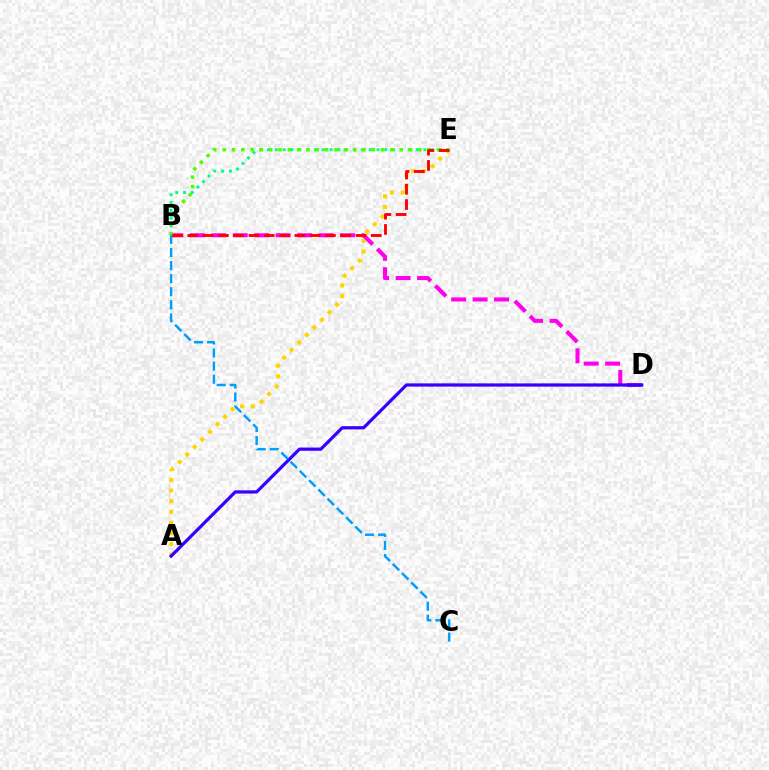{('A', 'E'): [{'color': '#ffd500', 'line_style': 'dotted', 'thickness': 2.9}], ('B', 'D'): [{'color': '#ff00ed', 'line_style': 'dashed', 'thickness': 2.92}], ('B', 'E'): [{'color': '#00ff86', 'line_style': 'dotted', 'thickness': 2.12}, {'color': '#4fff00', 'line_style': 'dotted', 'thickness': 2.53}, {'color': '#ff0000', 'line_style': 'dashed', 'thickness': 2.08}], ('A', 'D'): [{'color': '#3700ff', 'line_style': 'solid', 'thickness': 2.31}], ('B', 'C'): [{'color': '#009eff', 'line_style': 'dashed', 'thickness': 1.78}]}